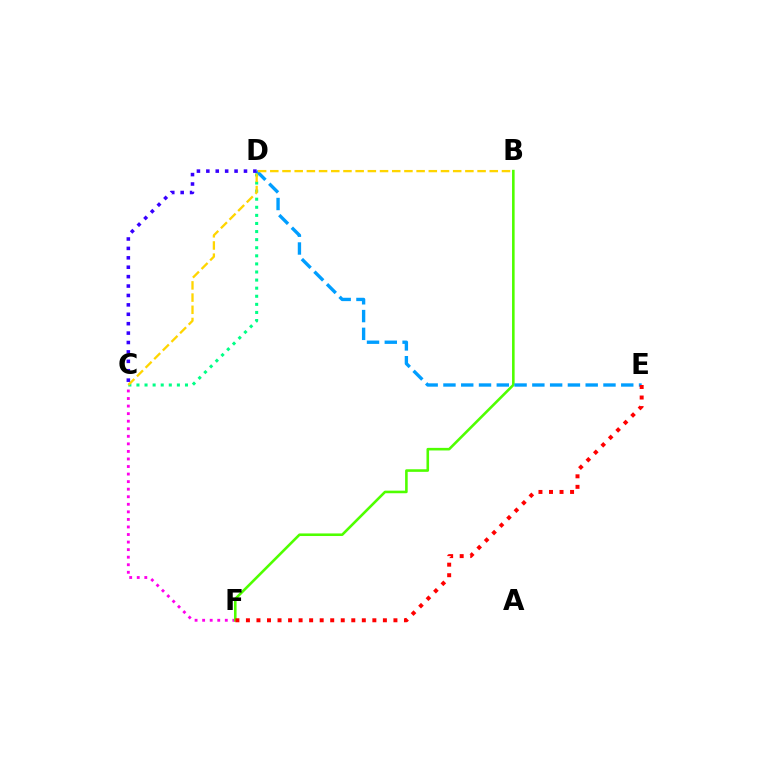{('C', 'F'): [{'color': '#ff00ed', 'line_style': 'dotted', 'thickness': 2.05}], ('C', 'D'): [{'color': '#00ff86', 'line_style': 'dotted', 'thickness': 2.2}, {'color': '#3700ff', 'line_style': 'dotted', 'thickness': 2.56}], ('B', 'F'): [{'color': '#4fff00', 'line_style': 'solid', 'thickness': 1.86}], ('D', 'E'): [{'color': '#009eff', 'line_style': 'dashed', 'thickness': 2.42}], ('E', 'F'): [{'color': '#ff0000', 'line_style': 'dotted', 'thickness': 2.86}], ('B', 'C'): [{'color': '#ffd500', 'line_style': 'dashed', 'thickness': 1.66}]}